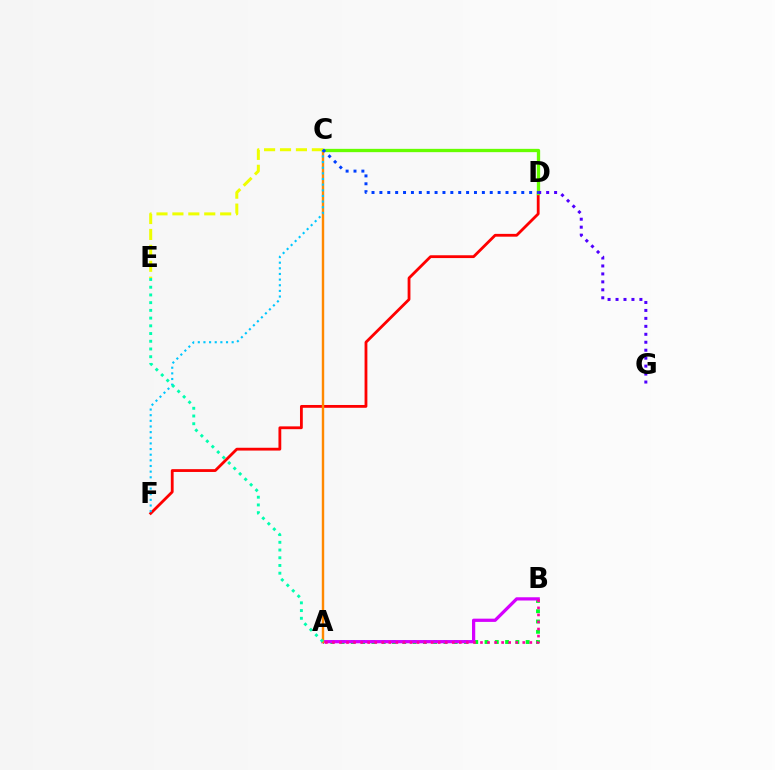{('A', 'B'): [{'color': '#00ff27', 'line_style': 'dotted', 'thickness': 2.79}, {'color': '#d600ff', 'line_style': 'solid', 'thickness': 2.33}, {'color': '#ff00a0', 'line_style': 'dotted', 'thickness': 1.92}], ('D', 'F'): [{'color': '#ff0000', 'line_style': 'solid', 'thickness': 2.02}], ('C', 'D'): [{'color': '#66ff00', 'line_style': 'solid', 'thickness': 2.38}, {'color': '#003fff', 'line_style': 'dotted', 'thickness': 2.14}], ('A', 'C'): [{'color': '#ff8800', 'line_style': 'solid', 'thickness': 1.74}], ('C', 'E'): [{'color': '#eeff00', 'line_style': 'dashed', 'thickness': 2.16}], ('D', 'G'): [{'color': '#4f00ff', 'line_style': 'dotted', 'thickness': 2.16}], ('C', 'F'): [{'color': '#00c7ff', 'line_style': 'dotted', 'thickness': 1.53}], ('A', 'E'): [{'color': '#00ffaf', 'line_style': 'dotted', 'thickness': 2.1}]}